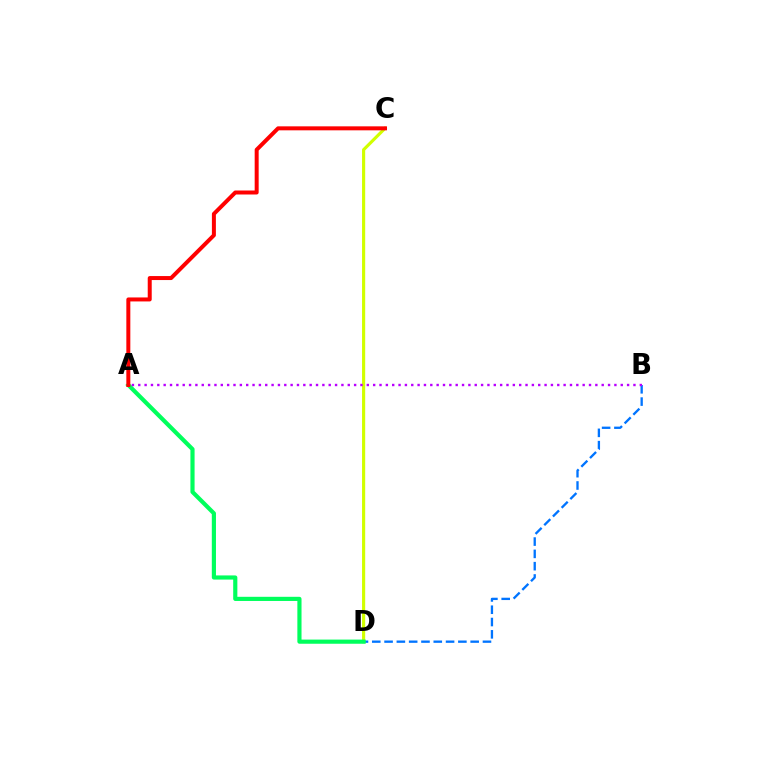{('B', 'D'): [{'color': '#0074ff', 'line_style': 'dashed', 'thickness': 1.67}], ('C', 'D'): [{'color': '#d1ff00', 'line_style': 'solid', 'thickness': 2.26}], ('A', 'D'): [{'color': '#00ff5c', 'line_style': 'solid', 'thickness': 2.99}], ('A', 'C'): [{'color': '#ff0000', 'line_style': 'solid', 'thickness': 2.87}], ('A', 'B'): [{'color': '#b900ff', 'line_style': 'dotted', 'thickness': 1.72}]}